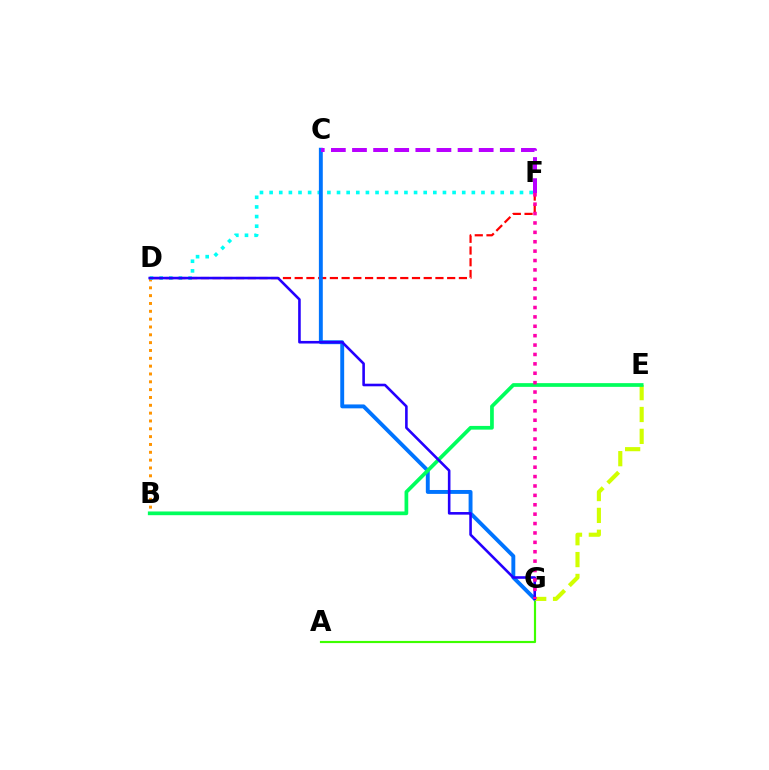{('A', 'G'): [{'color': '#3dff00', 'line_style': 'solid', 'thickness': 1.56}], ('B', 'D'): [{'color': '#ff9400', 'line_style': 'dotted', 'thickness': 2.13}], ('D', 'F'): [{'color': '#00fff6', 'line_style': 'dotted', 'thickness': 2.62}, {'color': '#ff0000', 'line_style': 'dashed', 'thickness': 1.59}], ('C', 'G'): [{'color': '#0074ff', 'line_style': 'solid', 'thickness': 2.81}], ('C', 'F'): [{'color': '#b900ff', 'line_style': 'dashed', 'thickness': 2.87}], ('E', 'G'): [{'color': '#d1ff00', 'line_style': 'dashed', 'thickness': 2.97}], ('B', 'E'): [{'color': '#00ff5c', 'line_style': 'solid', 'thickness': 2.68}], ('D', 'G'): [{'color': '#2500ff', 'line_style': 'solid', 'thickness': 1.87}], ('F', 'G'): [{'color': '#ff00ac', 'line_style': 'dotted', 'thickness': 2.55}]}